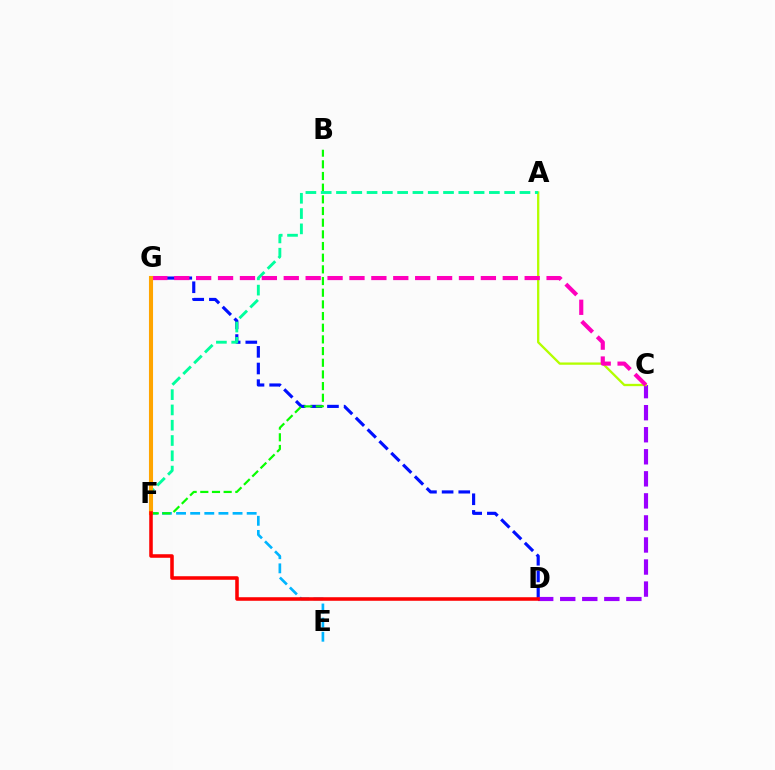{('E', 'F'): [{'color': '#00b5ff', 'line_style': 'dashed', 'thickness': 1.92}], ('D', 'G'): [{'color': '#0010ff', 'line_style': 'dashed', 'thickness': 2.26}], ('C', 'D'): [{'color': '#9b00ff', 'line_style': 'dashed', 'thickness': 3.0}], ('B', 'F'): [{'color': '#08ff00', 'line_style': 'dashed', 'thickness': 1.59}], ('A', 'C'): [{'color': '#b3ff00', 'line_style': 'solid', 'thickness': 1.66}], ('A', 'F'): [{'color': '#00ff9d', 'line_style': 'dashed', 'thickness': 2.08}], ('C', 'G'): [{'color': '#ff00bd', 'line_style': 'dashed', 'thickness': 2.98}], ('F', 'G'): [{'color': '#ffa500', 'line_style': 'solid', 'thickness': 2.95}], ('D', 'F'): [{'color': '#ff0000', 'line_style': 'solid', 'thickness': 2.55}]}